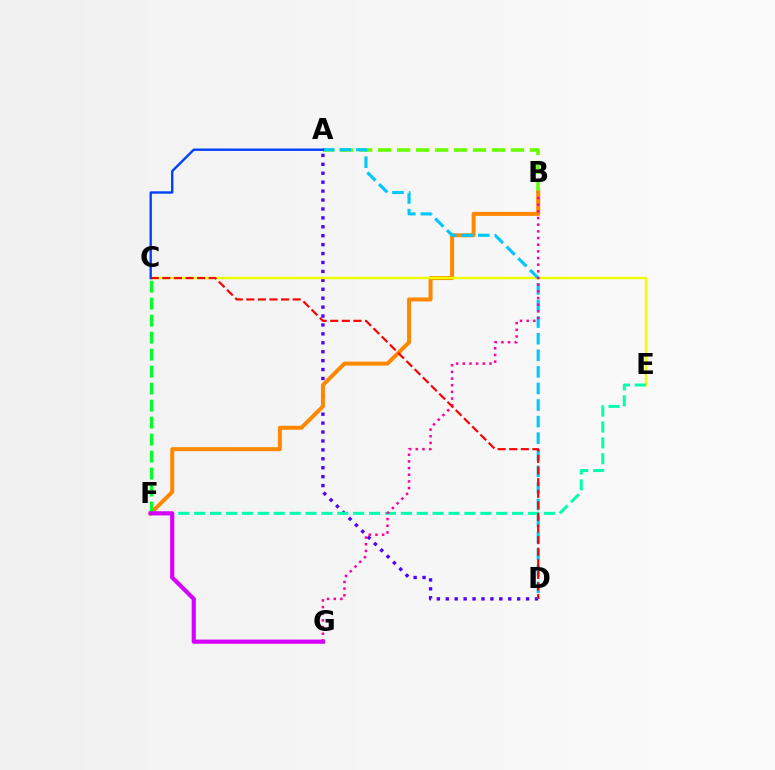{('A', 'B'): [{'color': '#66ff00', 'line_style': 'dashed', 'thickness': 2.58}], ('A', 'D'): [{'color': '#4f00ff', 'line_style': 'dotted', 'thickness': 2.42}, {'color': '#00c7ff', 'line_style': 'dashed', 'thickness': 2.25}], ('B', 'F'): [{'color': '#ff8800', 'line_style': 'solid', 'thickness': 2.88}], ('C', 'E'): [{'color': '#eeff00', 'line_style': 'solid', 'thickness': 1.72}], ('C', 'F'): [{'color': '#00ff27', 'line_style': 'dashed', 'thickness': 2.31}], ('E', 'F'): [{'color': '#00ffaf', 'line_style': 'dashed', 'thickness': 2.16}], ('B', 'G'): [{'color': '#ff00a0', 'line_style': 'dotted', 'thickness': 1.81}], ('F', 'G'): [{'color': '#d600ff', 'line_style': 'solid', 'thickness': 3.0}], ('C', 'D'): [{'color': '#ff0000', 'line_style': 'dashed', 'thickness': 1.58}], ('A', 'C'): [{'color': '#003fff', 'line_style': 'solid', 'thickness': 1.7}]}